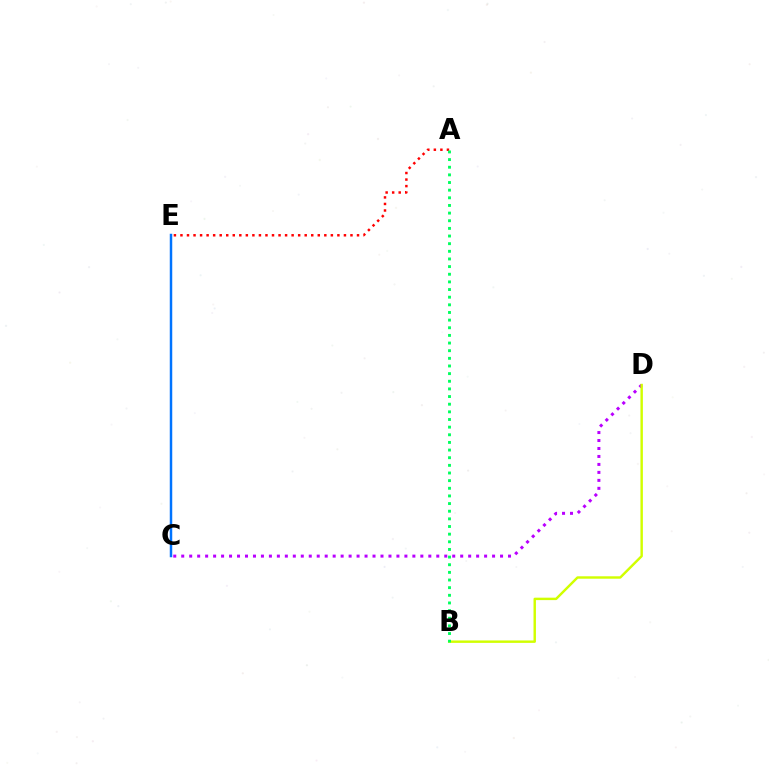{('C', 'E'): [{'color': '#0074ff', 'line_style': 'solid', 'thickness': 1.78}], ('C', 'D'): [{'color': '#b900ff', 'line_style': 'dotted', 'thickness': 2.17}], ('B', 'D'): [{'color': '#d1ff00', 'line_style': 'solid', 'thickness': 1.75}], ('A', 'E'): [{'color': '#ff0000', 'line_style': 'dotted', 'thickness': 1.78}], ('A', 'B'): [{'color': '#00ff5c', 'line_style': 'dotted', 'thickness': 2.08}]}